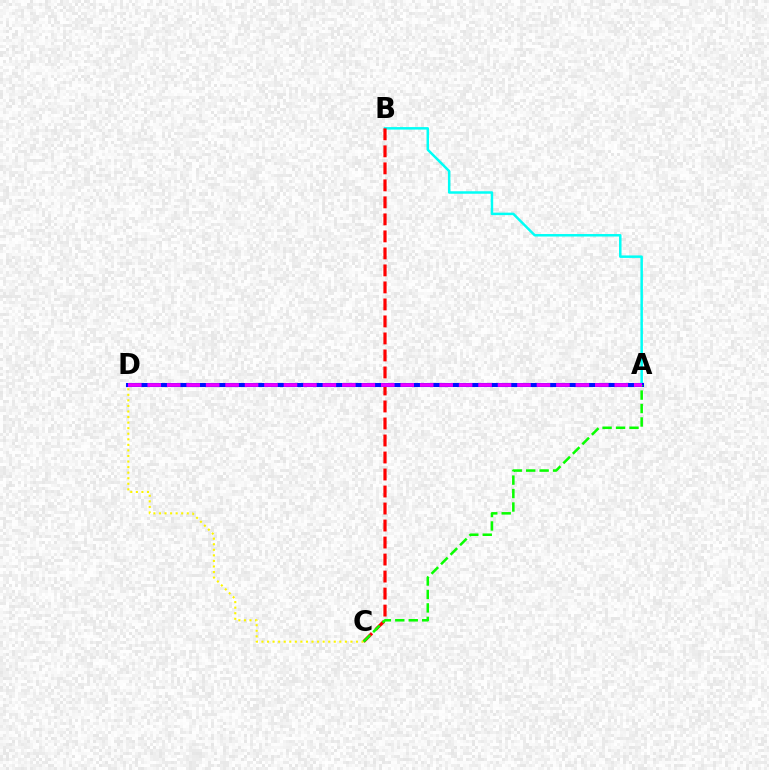{('A', 'B'): [{'color': '#00fff6', 'line_style': 'solid', 'thickness': 1.79}], ('B', 'C'): [{'color': '#ff0000', 'line_style': 'dashed', 'thickness': 2.31}], ('C', 'D'): [{'color': '#fcf500', 'line_style': 'dotted', 'thickness': 1.51}], ('A', 'D'): [{'color': '#0010ff', 'line_style': 'solid', 'thickness': 2.91}, {'color': '#ee00ff', 'line_style': 'dashed', 'thickness': 2.64}], ('A', 'C'): [{'color': '#08ff00', 'line_style': 'dashed', 'thickness': 1.83}]}